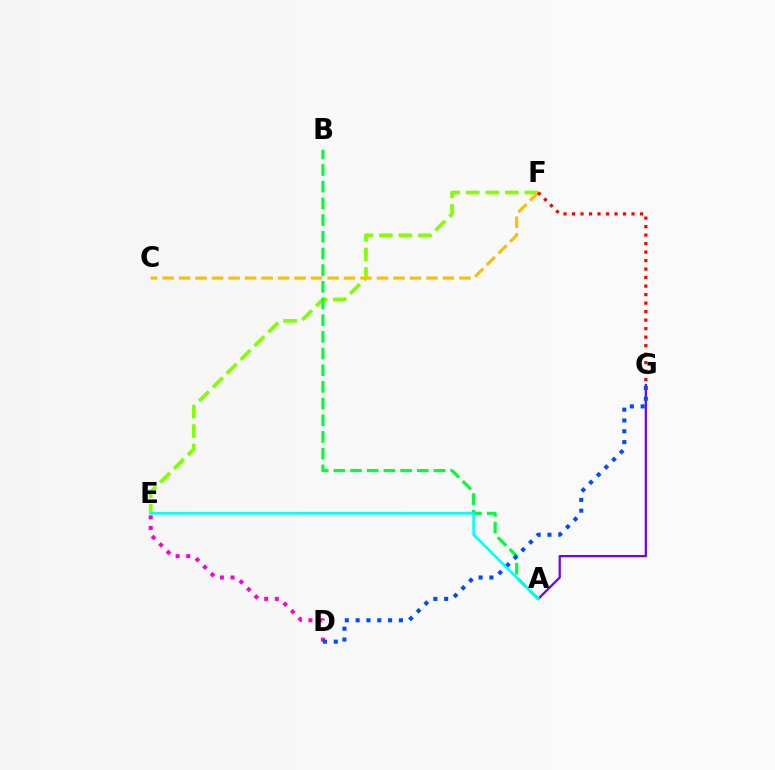{('E', 'F'): [{'color': '#84ff00', 'line_style': 'dashed', 'thickness': 2.65}], ('D', 'E'): [{'color': '#ff00cf', 'line_style': 'dotted', 'thickness': 2.89}], ('C', 'F'): [{'color': '#ffbd00', 'line_style': 'dashed', 'thickness': 2.24}], ('A', 'G'): [{'color': '#7200ff', 'line_style': 'solid', 'thickness': 1.62}], ('A', 'B'): [{'color': '#00ff39', 'line_style': 'dashed', 'thickness': 2.27}], ('D', 'G'): [{'color': '#004bff', 'line_style': 'dotted', 'thickness': 2.94}], ('F', 'G'): [{'color': '#ff0000', 'line_style': 'dotted', 'thickness': 2.31}], ('A', 'E'): [{'color': '#00fff6', 'line_style': 'solid', 'thickness': 1.85}]}